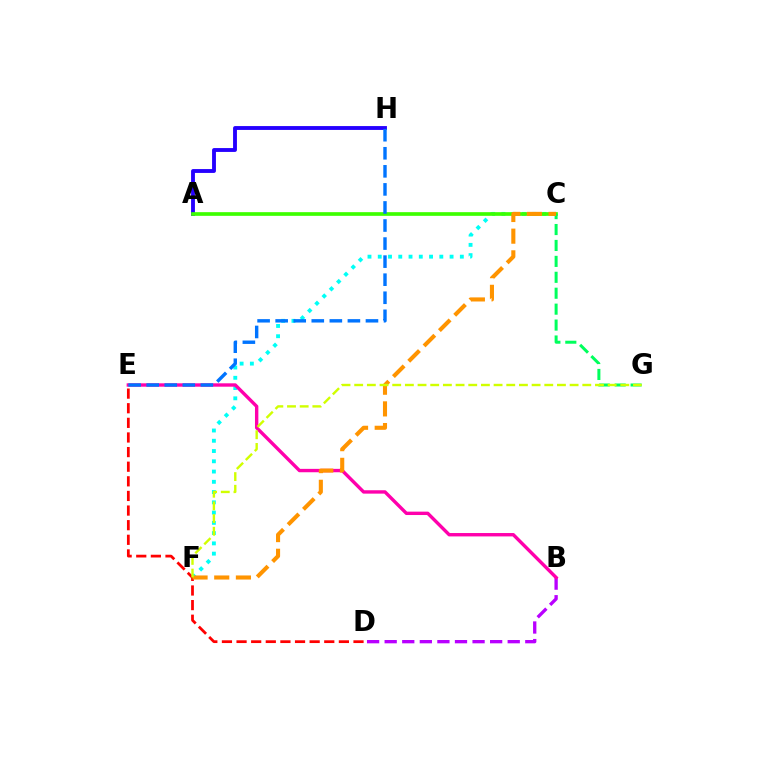{('B', 'D'): [{'color': '#b900ff', 'line_style': 'dashed', 'thickness': 2.39}], ('C', 'F'): [{'color': '#00fff6', 'line_style': 'dotted', 'thickness': 2.79}, {'color': '#ff9400', 'line_style': 'dashed', 'thickness': 2.94}], ('A', 'H'): [{'color': '#2500ff', 'line_style': 'solid', 'thickness': 2.78}], ('B', 'E'): [{'color': '#ff00ac', 'line_style': 'solid', 'thickness': 2.44}], ('A', 'C'): [{'color': '#3dff00', 'line_style': 'solid', 'thickness': 2.65}], ('D', 'E'): [{'color': '#ff0000', 'line_style': 'dashed', 'thickness': 1.99}], ('C', 'G'): [{'color': '#00ff5c', 'line_style': 'dashed', 'thickness': 2.16}], ('E', 'H'): [{'color': '#0074ff', 'line_style': 'dashed', 'thickness': 2.45}], ('F', 'G'): [{'color': '#d1ff00', 'line_style': 'dashed', 'thickness': 1.72}]}